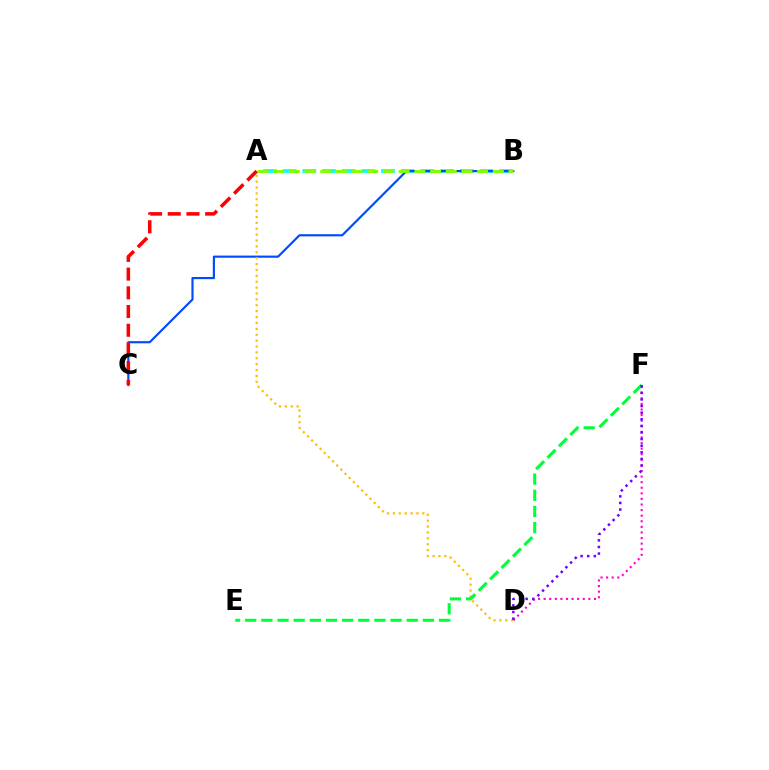{('D', 'F'): [{'color': '#ff00cf', 'line_style': 'dotted', 'thickness': 1.52}, {'color': '#7200ff', 'line_style': 'dotted', 'thickness': 1.8}], ('A', 'B'): [{'color': '#00fff6', 'line_style': 'dashed', 'thickness': 2.67}, {'color': '#84ff00', 'line_style': 'dashed', 'thickness': 2.13}], ('B', 'C'): [{'color': '#004bff', 'line_style': 'solid', 'thickness': 1.56}], ('A', 'D'): [{'color': '#ffbd00', 'line_style': 'dotted', 'thickness': 1.6}], ('E', 'F'): [{'color': '#00ff39', 'line_style': 'dashed', 'thickness': 2.19}], ('A', 'C'): [{'color': '#ff0000', 'line_style': 'dashed', 'thickness': 2.54}]}